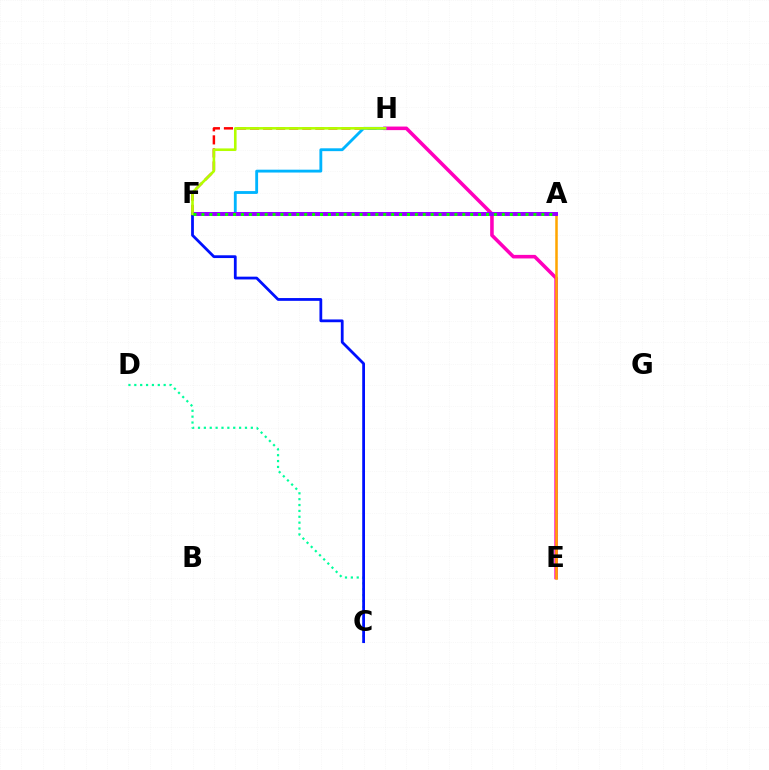{('C', 'D'): [{'color': '#00ff9d', 'line_style': 'dotted', 'thickness': 1.6}], ('E', 'H'): [{'color': '#ff00bd', 'line_style': 'solid', 'thickness': 2.57}], ('F', 'H'): [{'color': '#ff0000', 'line_style': 'dashed', 'thickness': 1.77}, {'color': '#00b5ff', 'line_style': 'solid', 'thickness': 2.05}, {'color': '#b3ff00', 'line_style': 'solid', 'thickness': 1.88}], ('A', 'E'): [{'color': '#ffa500', 'line_style': 'solid', 'thickness': 1.82}], ('A', 'F'): [{'color': '#9b00ff', 'line_style': 'solid', 'thickness': 2.86}, {'color': '#08ff00', 'line_style': 'dotted', 'thickness': 2.15}], ('C', 'F'): [{'color': '#0010ff', 'line_style': 'solid', 'thickness': 2.0}]}